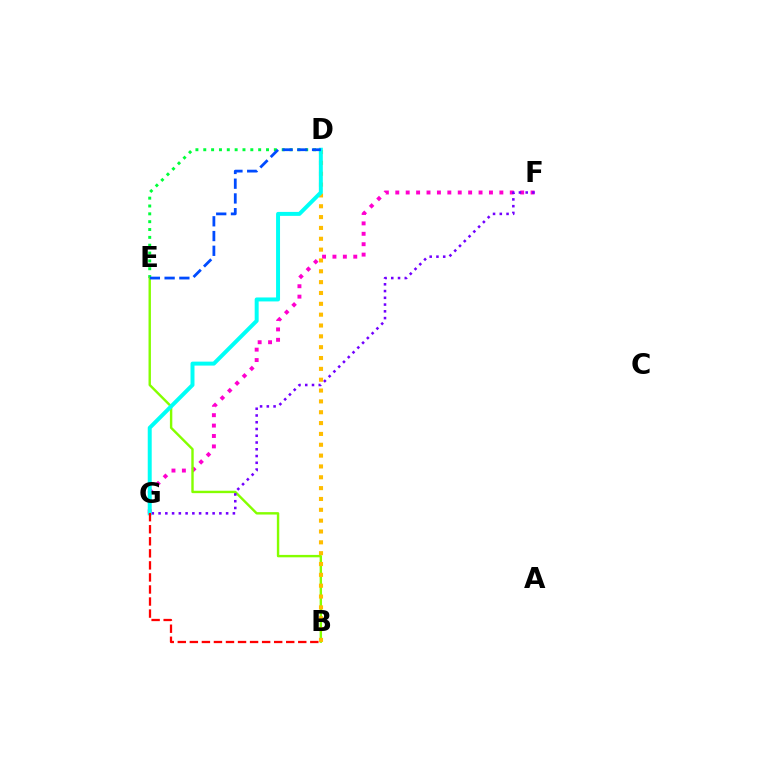{('F', 'G'): [{'color': '#ff00cf', 'line_style': 'dotted', 'thickness': 2.83}, {'color': '#7200ff', 'line_style': 'dotted', 'thickness': 1.84}], ('D', 'E'): [{'color': '#00ff39', 'line_style': 'dotted', 'thickness': 2.13}, {'color': '#004bff', 'line_style': 'dashed', 'thickness': 2.0}], ('B', 'E'): [{'color': '#84ff00', 'line_style': 'solid', 'thickness': 1.73}], ('B', 'D'): [{'color': '#ffbd00', 'line_style': 'dotted', 'thickness': 2.95}], ('D', 'G'): [{'color': '#00fff6', 'line_style': 'solid', 'thickness': 2.86}], ('B', 'G'): [{'color': '#ff0000', 'line_style': 'dashed', 'thickness': 1.64}]}